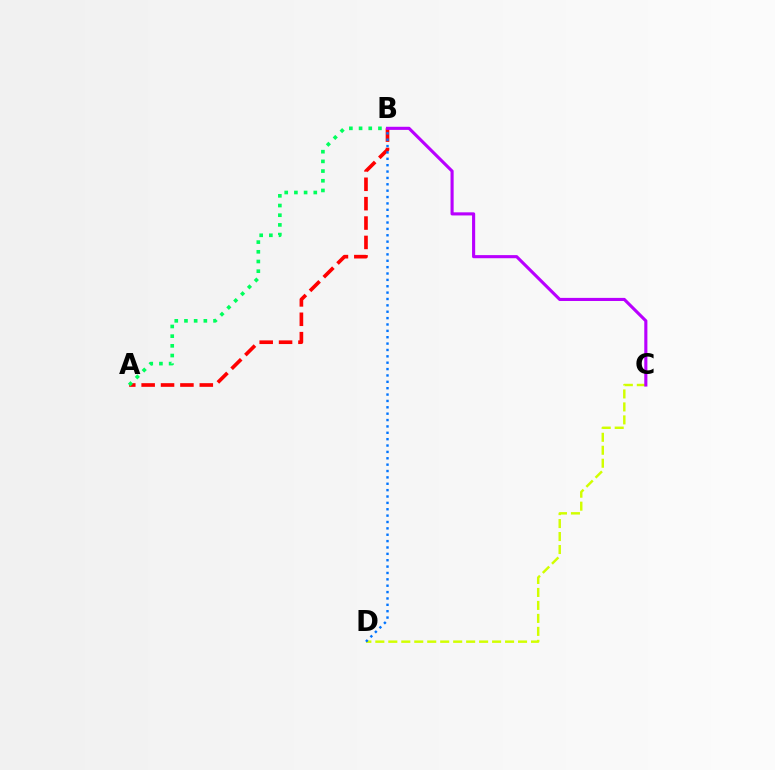{('C', 'D'): [{'color': '#d1ff00', 'line_style': 'dashed', 'thickness': 1.76}], ('A', 'B'): [{'color': '#ff0000', 'line_style': 'dashed', 'thickness': 2.63}, {'color': '#00ff5c', 'line_style': 'dotted', 'thickness': 2.63}], ('B', 'C'): [{'color': '#b900ff', 'line_style': 'solid', 'thickness': 2.24}], ('B', 'D'): [{'color': '#0074ff', 'line_style': 'dotted', 'thickness': 1.73}]}